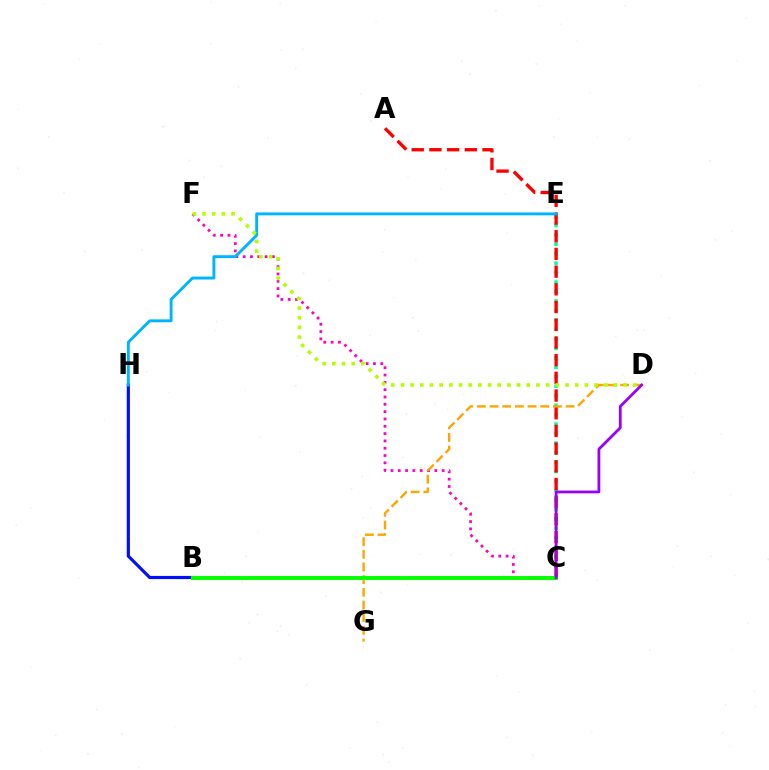{('C', 'E'): [{'color': '#00ff9d', 'line_style': 'dotted', 'thickness': 2.57}], ('C', 'F'): [{'color': '#ff00bd', 'line_style': 'dotted', 'thickness': 1.99}], ('A', 'C'): [{'color': '#ff0000', 'line_style': 'dashed', 'thickness': 2.4}], ('B', 'H'): [{'color': '#0010ff', 'line_style': 'solid', 'thickness': 2.29}], ('D', 'G'): [{'color': '#ffa500', 'line_style': 'dashed', 'thickness': 1.72}], ('E', 'H'): [{'color': '#00b5ff', 'line_style': 'solid', 'thickness': 2.1}], ('B', 'C'): [{'color': '#08ff00', 'line_style': 'solid', 'thickness': 2.85}], ('C', 'D'): [{'color': '#9b00ff', 'line_style': 'solid', 'thickness': 2.0}], ('D', 'F'): [{'color': '#b3ff00', 'line_style': 'dotted', 'thickness': 2.63}]}